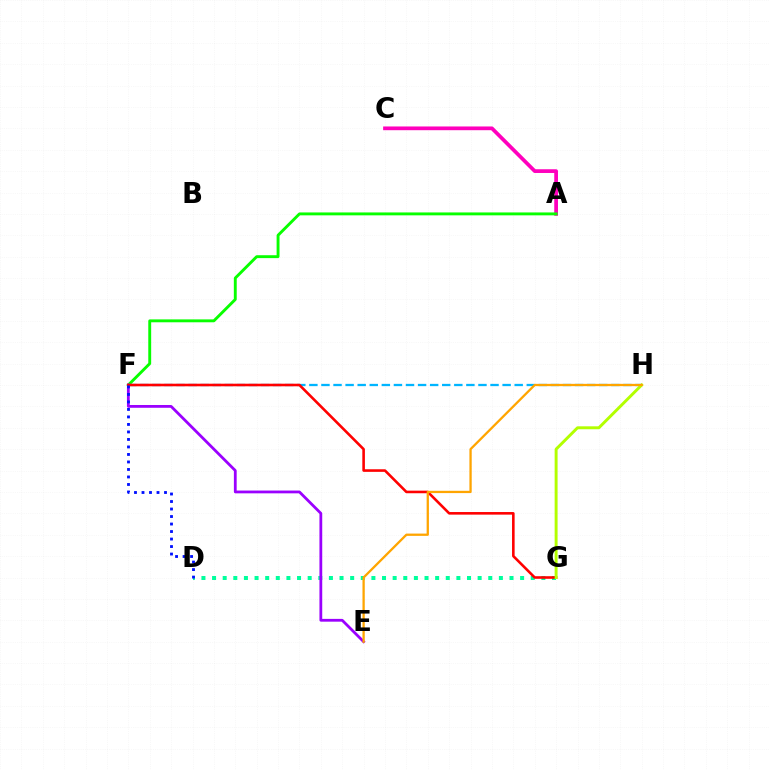{('A', 'C'): [{'color': '#ff00bd', 'line_style': 'solid', 'thickness': 2.69}], ('A', 'F'): [{'color': '#08ff00', 'line_style': 'solid', 'thickness': 2.08}], ('F', 'H'): [{'color': '#00b5ff', 'line_style': 'dashed', 'thickness': 1.64}], ('D', 'G'): [{'color': '#00ff9d', 'line_style': 'dotted', 'thickness': 2.89}], ('E', 'F'): [{'color': '#9b00ff', 'line_style': 'solid', 'thickness': 2.01}], ('F', 'G'): [{'color': '#ff0000', 'line_style': 'solid', 'thickness': 1.87}], ('D', 'F'): [{'color': '#0010ff', 'line_style': 'dotted', 'thickness': 2.04}], ('G', 'H'): [{'color': '#b3ff00', 'line_style': 'solid', 'thickness': 2.11}], ('E', 'H'): [{'color': '#ffa500', 'line_style': 'solid', 'thickness': 1.65}]}